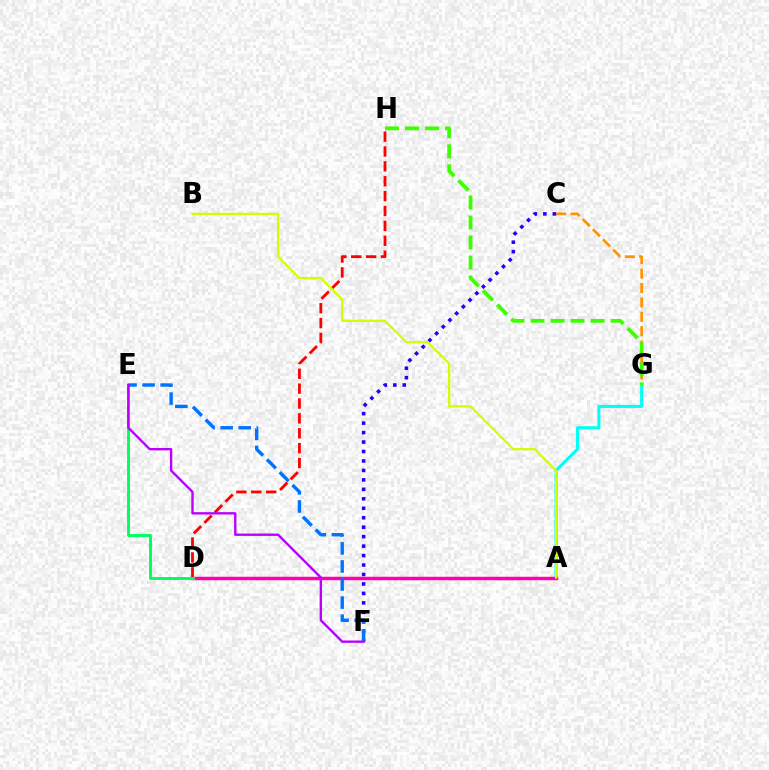{('D', 'H'): [{'color': '#ff0000', 'line_style': 'dashed', 'thickness': 2.02}], ('C', 'G'): [{'color': '#ff9400', 'line_style': 'dashed', 'thickness': 1.96}], ('C', 'F'): [{'color': '#2500ff', 'line_style': 'dotted', 'thickness': 2.57}], ('A', 'G'): [{'color': '#00fff6', 'line_style': 'solid', 'thickness': 2.23}], ('G', 'H'): [{'color': '#3dff00', 'line_style': 'dashed', 'thickness': 2.72}], ('A', 'D'): [{'color': '#ff00ac', 'line_style': 'solid', 'thickness': 2.5}], ('A', 'B'): [{'color': '#d1ff00', 'line_style': 'solid', 'thickness': 1.63}], ('D', 'E'): [{'color': '#00ff5c', 'line_style': 'solid', 'thickness': 2.1}], ('E', 'F'): [{'color': '#0074ff', 'line_style': 'dashed', 'thickness': 2.45}, {'color': '#b900ff', 'line_style': 'solid', 'thickness': 1.7}]}